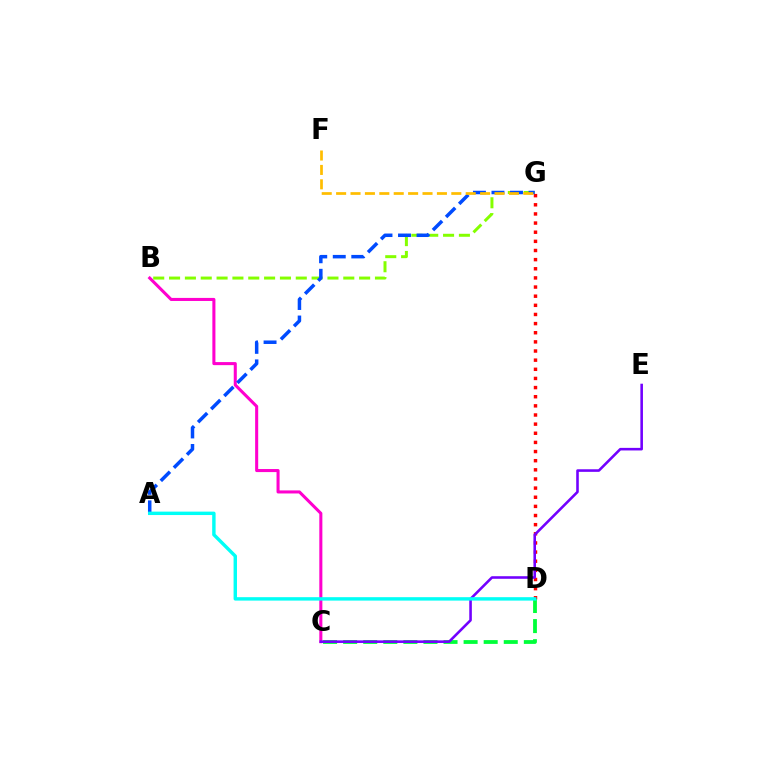{('B', 'C'): [{'color': '#ff00cf', 'line_style': 'solid', 'thickness': 2.2}], ('B', 'G'): [{'color': '#84ff00', 'line_style': 'dashed', 'thickness': 2.15}], ('D', 'G'): [{'color': '#ff0000', 'line_style': 'dotted', 'thickness': 2.48}], ('C', 'D'): [{'color': '#00ff39', 'line_style': 'dashed', 'thickness': 2.73}], ('A', 'G'): [{'color': '#004bff', 'line_style': 'dashed', 'thickness': 2.52}], ('C', 'E'): [{'color': '#7200ff', 'line_style': 'solid', 'thickness': 1.86}], ('F', 'G'): [{'color': '#ffbd00', 'line_style': 'dashed', 'thickness': 1.96}], ('A', 'D'): [{'color': '#00fff6', 'line_style': 'solid', 'thickness': 2.46}]}